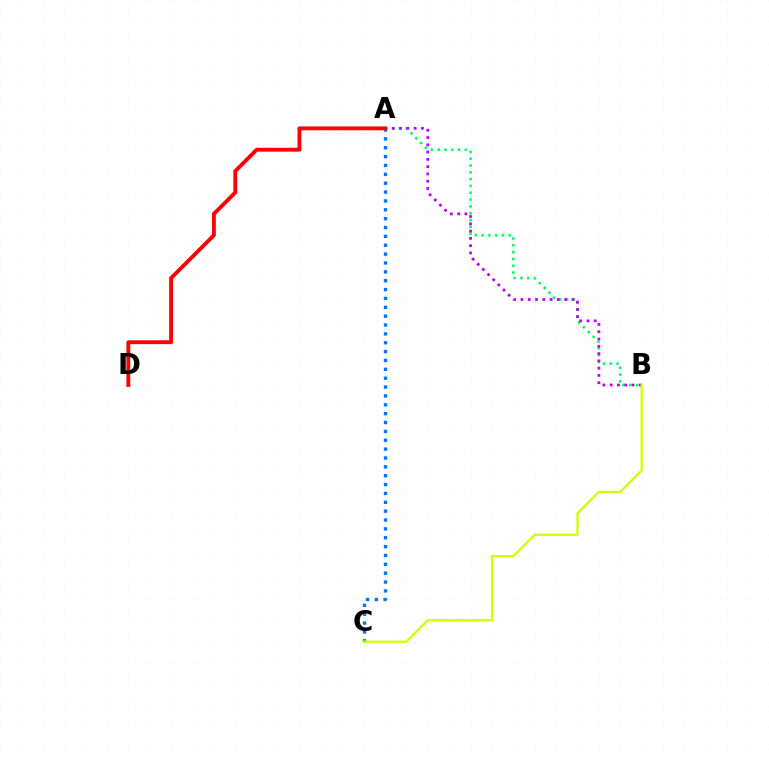{('A', 'B'): [{'color': '#00ff5c', 'line_style': 'dotted', 'thickness': 1.85}, {'color': '#b900ff', 'line_style': 'dotted', 'thickness': 1.98}], ('A', 'C'): [{'color': '#0074ff', 'line_style': 'dotted', 'thickness': 2.41}], ('B', 'C'): [{'color': '#d1ff00', 'line_style': 'solid', 'thickness': 1.64}], ('A', 'D'): [{'color': '#ff0000', 'line_style': 'solid', 'thickness': 2.78}]}